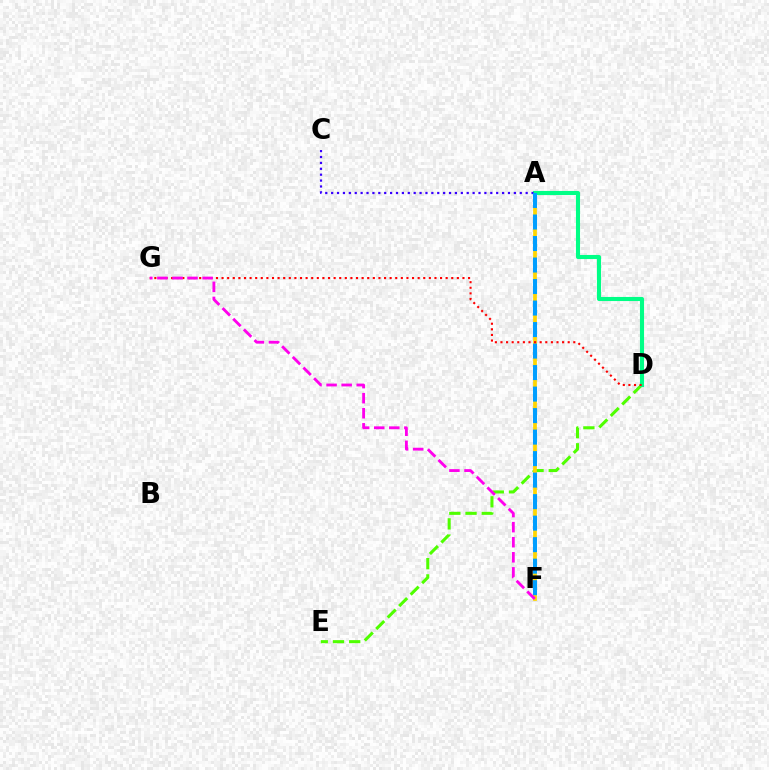{('D', 'E'): [{'color': '#4fff00', 'line_style': 'dashed', 'thickness': 2.2}], ('A', 'F'): [{'color': '#ffd500', 'line_style': 'solid', 'thickness': 2.68}, {'color': '#009eff', 'line_style': 'dashed', 'thickness': 2.92}], ('A', 'D'): [{'color': '#00ff86', 'line_style': 'solid', 'thickness': 2.95}], ('A', 'C'): [{'color': '#3700ff', 'line_style': 'dotted', 'thickness': 1.6}], ('D', 'G'): [{'color': '#ff0000', 'line_style': 'dotted', 'thickness': 1.52}], ('F', 'G'): [{'color': '#ff00ed', 'line_style': 'dashed', 'thickness': 2.05}]}